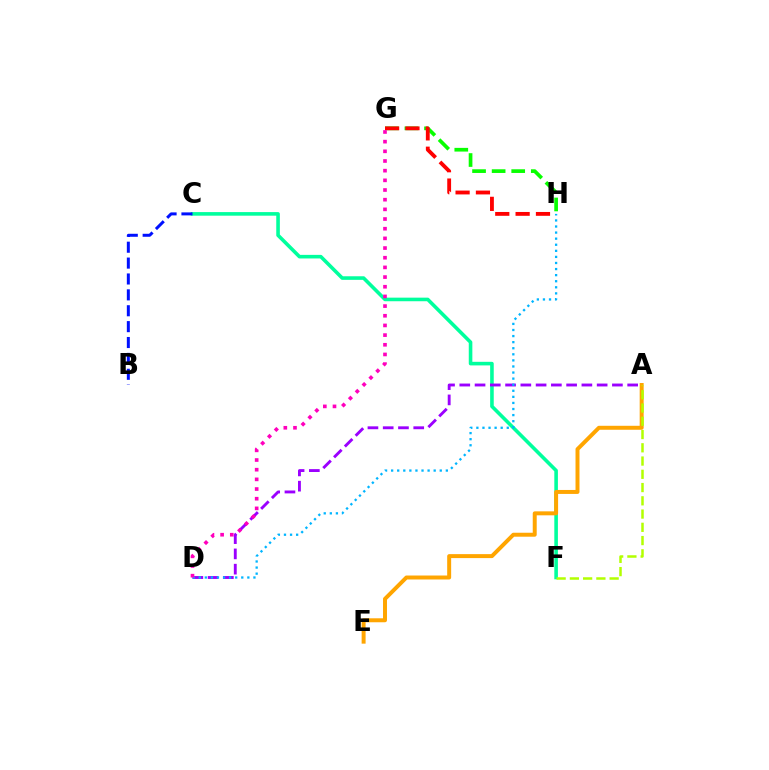{('G', 'H'): [{'color': '#08ff00', 'line_style': 'dashed', 'thickness': 2.66}, {'color': '#ff0000', 'line_style': 'dashed', 'thickness': 2.77}], ('C', 'F'): [{'color': '#00ff9d', 'line_style': 'solid', 'thickness': 2.58}], ('A', 'E'): [{'color': '#ffa500', 'line_style': 'solid', 'thickness': 2.86}], ('A', 'F'): [{'color': '#b3ff00', 'line_style': 'dashed', 'thickness': 1.8}], ('B', 'C'): [{'color': '#0010ff', 'line_style': 'dashed', 'thickness': 2.16}], ('A', 'D'): [{'color': '#9b00ff', 'line_style': 'dashed', 'thickness': 2.07}], ('D', 'H'): [{'color': '#00b5ff', 'line_style': 'dotted', 'thickness': 1.65}], ('D', 'G'): [{'color': '#ff00bd', 'line_style': 'dotted', 'thickness': 2.63}]}